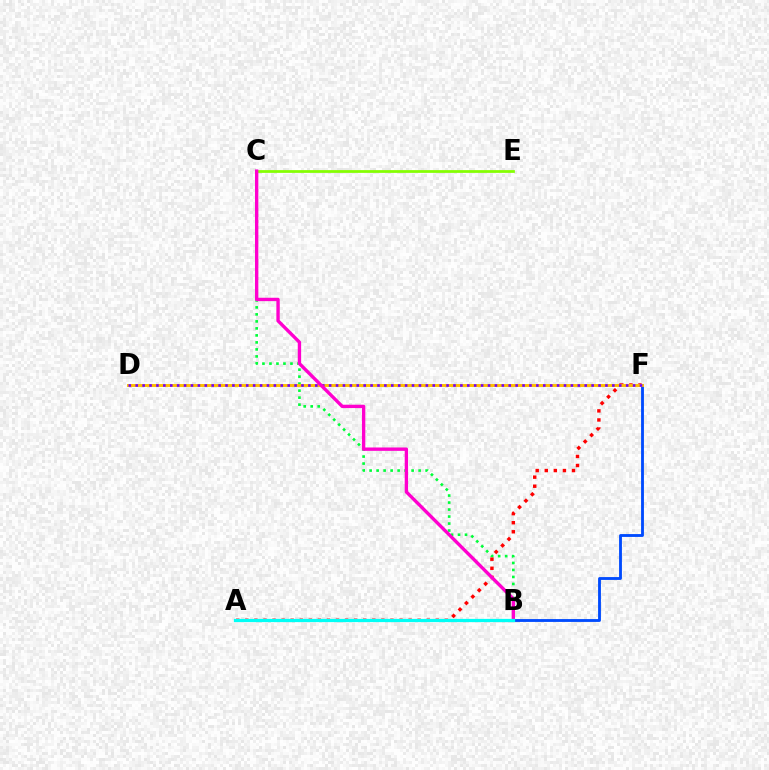{('B', 'C'): [{'color': '#00ff39', 'line_style': 'dotted', 'thickness': 1.9}, {'color': '#ff00cf', 'line_style': 'solid', 'thickness': 2.42}], ('C', 'E'): [{'color': '#84ff00', 'line_style': 'solid', 'thickness': 1.98}], ('B', 'F'): [{'color': '#004bff', 'line_style': 'solid', 'thickness': 2.05}], ('A', 'F'): [{'color': '#ff0000', 'line_style': 'dotted', 'thickness': 2.46}], ('D', 'F'): [{'color': '#ffbd00', 'line_style': 'solid', 'thickness': 2.11}, {'color': '#7200ff', 'line_style': 'dotted', 'thickness': 1.88}], ('A', 'B'): [{'color': '#00fff6', 'line_style': 'solid', 'thickness': 2.33}]}